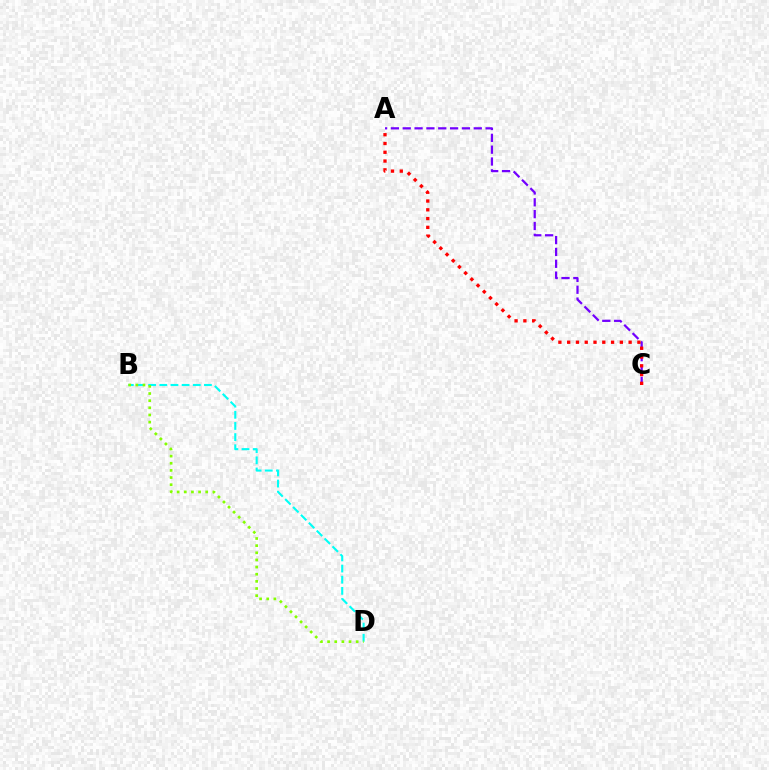{('A', 'C'): [{'color': '#7200ff', 'line_style': 'dashed', 'thickness': 1.61}, {'color': '#ff0000', 'line_style': 'dotted', 'thickness': 2.38}], ('B', 'D'): [{'color': '#00fff6', 'line_style': 'dashed', 'thickness': 1.52}, {'color': '#84ff00', 'line_style': 'dotted', 'thickness': 1.94}]}